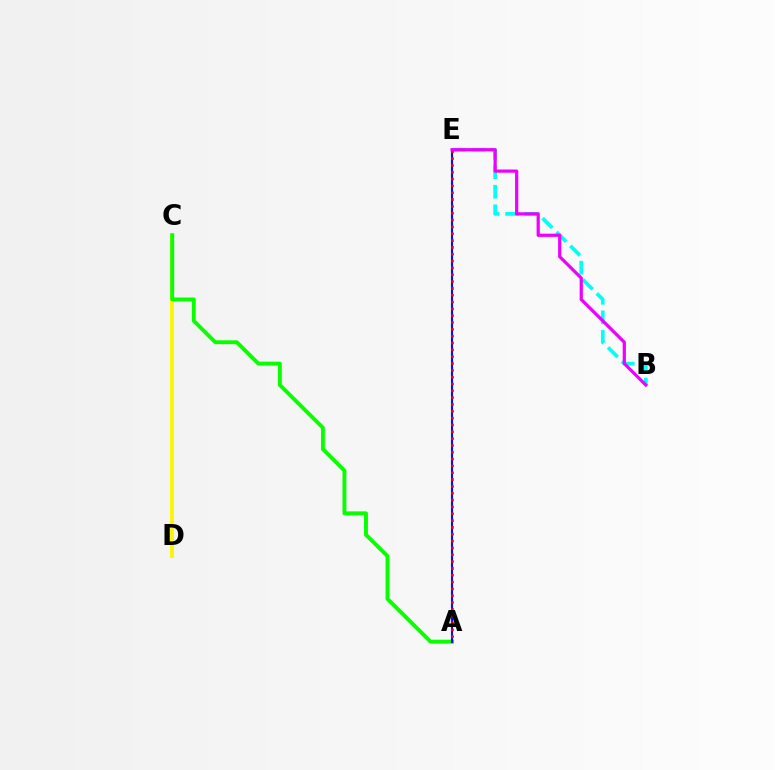{('C', 'D'): [{'color': '#fcf500', 'line_style': 'solid', 'thickness': 2.74}], ('A', 'C'): [{'color': '#08ff00', 'line_style': 'solid', 'thickness': 2.81}], ('A', 'E'): [{'color': '#0010ff', 'line_style': 'solid', 'thickness': 1.53}, {'color': '#ff0000', 'line_style': 'dotted', 'thickness': 1.86}], ('B', 'E'): [{'color': '#00fff6', 'line_style': 'dashed', 'thickness': 2.66}, {'color': '#ee00ff', 'line_style': 'solid', 'thickness': 2.31}]}